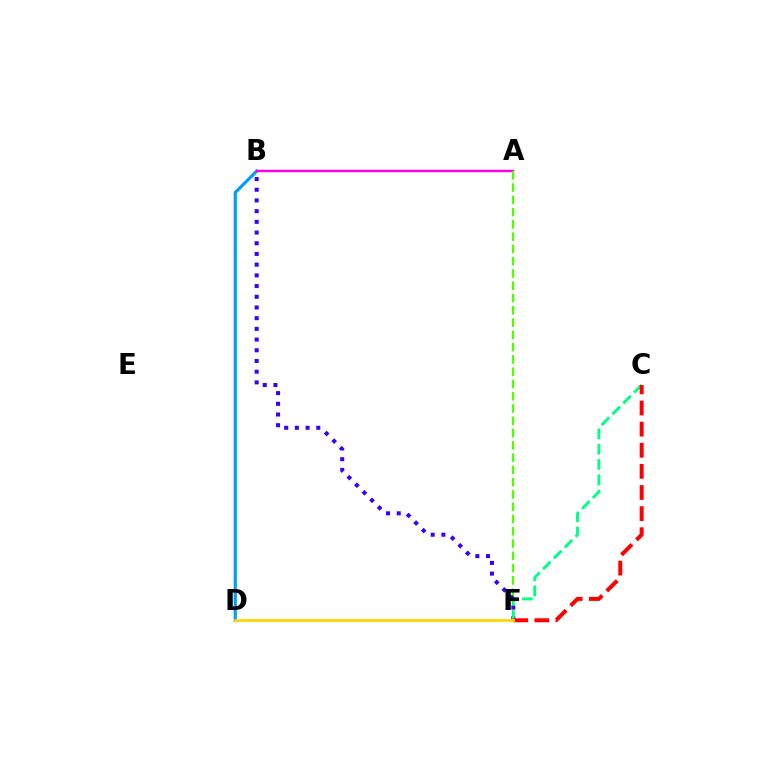{('B', 'D'): [{'color': '#009eff', 'line_style': 'solid', 'thickness': 2.3}], ('A', 'B'): [{'color': '#ff00ed', 'line_style': 'solid', 'thickness': 1.77}], ('A', 'F'): [{'color': '#4fff00', 'line_style': 'dashed', 'thickness': 1.67}], ('B', 'F'): [{'color': '#3700ff', 'line_style': 'dotted', 'thickness': 2.91}], ('C', 'F'): [{'color': '#00ff86', 'line_style': 'dashed', 'thickness': 2.08}, {'color': '#ff0000', 'line_style': 'dashed', 'thickness': 2.87}], ('D', 'F'): [{'color': '#ffd500', 'line_style': 'solid', 'thickness': 1.99}]}